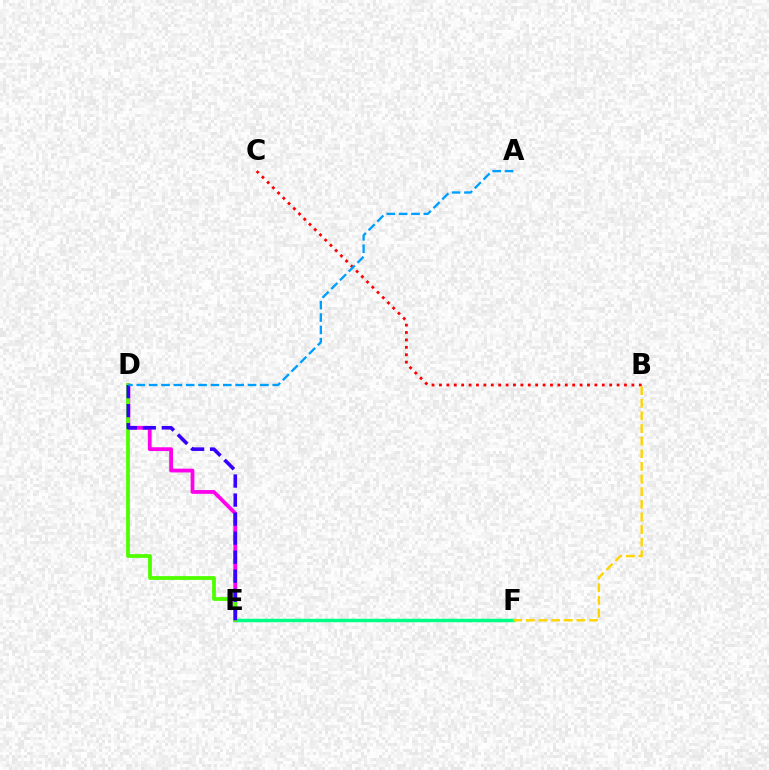{('D', 'E'): [{'color': '#ff00ed', 'line_style': 'solid', 'thickness': 2.72}, {'color': '#4fff00', 'line_style': 'solid', 'thickness': 2.73}, {'color': '#3700ff', 'line_style': 'dashed', 'thickness': 2.59}], ('E', 'F'): [{'color': '#00ff86', 'line_style': 'solid', 'thickness': 2.51}], ('B', 'C'): [{'color': '#ff0000', 'line_style': 'dotted', 'thickness': 2.01}], ('A', 'D'): [{'color': '#009eff', 'line_style': 'dashed', 'thickness': 1.68}], ('B', 'F'): [{'color': '#ffd500', 'line_style': 'dashed', 'thickness': 1.72}]}